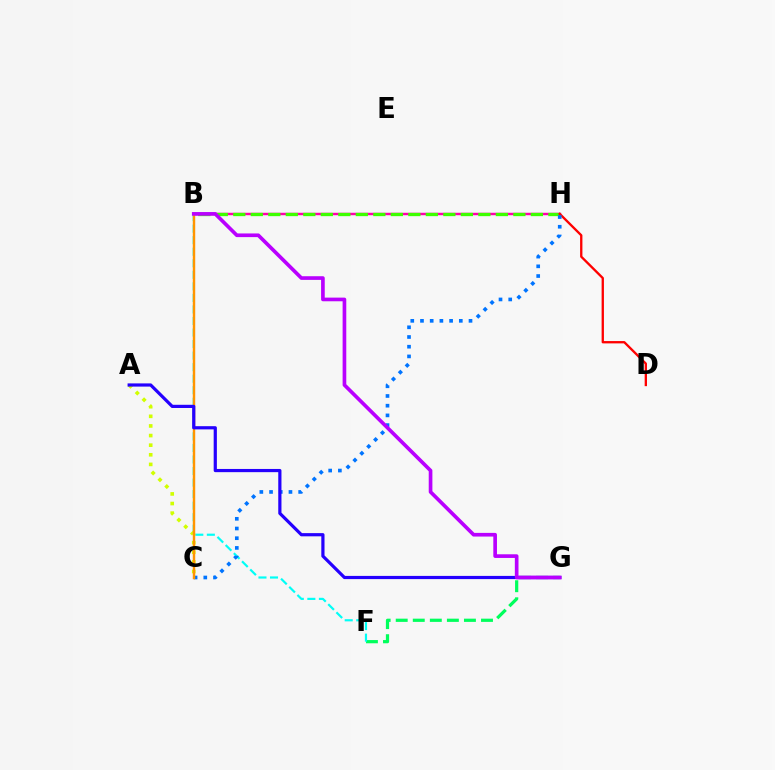{('F', 'G'): [{'color': '#00ff5c', 'line_style': 'dashed', 'thickness': 2.32}], ('B', 'F'): [{'color': '#00fff6', 'line_style': 'dashed', 'thickness': 1.57}], ('B', 'H'): [{'color': '#ff00ac', 'line_style': 'solid', 'thickness': 1.76}, {'color': '#3dff00', 'line_style': 'dashed', 'thickness': 2.38}], ('D', 'H'): [{'color': '#ff0000', 'line_style': 'solid', 'thickness': 1.67}], ('C', 'H'): [{'color': '#0074ff', 'line_style': 'dotted', 'thickness': 2.64}], ('A', 'C'): [{'color': '#d1ff00', 'line_style': 'dotted', 'thickness': 2.61}], ('B', 'C'): [{'color': '#ff9400', 'line_style': 'solid', 'thickness': 1.75}], ('A', 'G'): [{'color': '#2500ff', 'line_style': 'solid', 'thickness': 2.3}], ('B', 'G'): [{'color': '#b900ff', 'line_style': 'solid', 'thickness': 2.64}]}